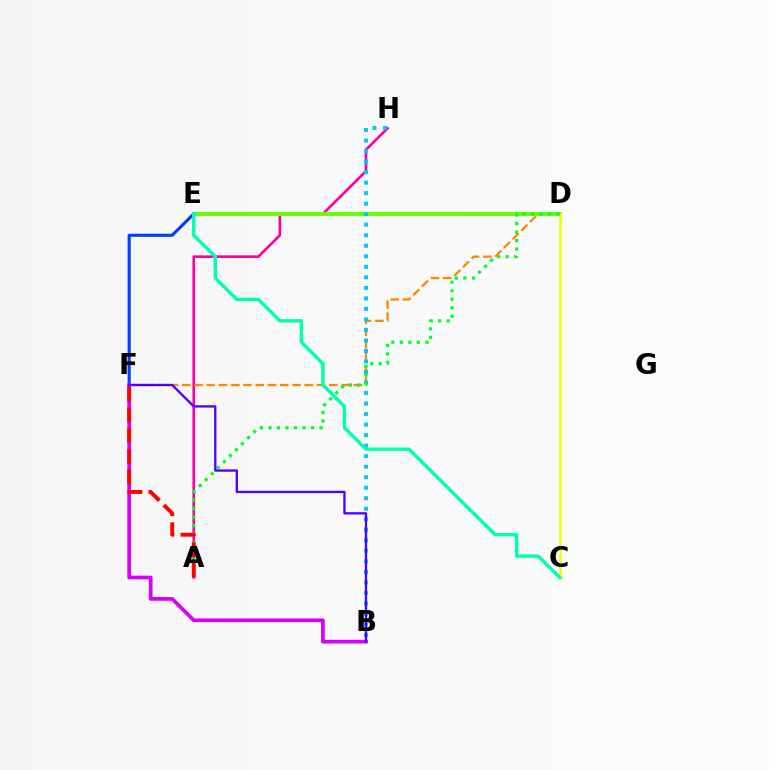{('A', 'H'): [{'color': '#ff00a0', 'line_style': 'solid', 'thickness': 1.9}], ('D', 'F'): [{'color': '#ff8800', 'line_style': 'dashed', 'thickness': 1.66}], ('D', 'E'): [{'color': '#66ff00', 'line_style': 'solid', 'thickness': 2.78}], ('B', 'H'): [{'color': '#00c7ff', 'line_style': 'dotted', 'thickness': 2.86}], ('C', 'D'): [{'color': '#eeff00', 'line_style': 'solid', 'thickness': 1.86}], ('E', 'F'): [{'color': '#003fff', 'line_style': 'solid', 'thickness': 2.24}], ('B', 'F'): [{'color': '#d600ff', 'line_style': 'solid', 'thickness': 2.68}, {'color': '#4f00ff', 'line_style': 'solid', 'thickness': 1.67}], ('A', 'D'): [{'color': '#00ff27', 'line_style': 'dotted', 'thickness': 2.31}], ('A', 'F'): [{'color': '#ff0000', 'line_style': 'dashed', 'thickness': 2.82}], ('C', 'E'): [{'color': '#00ffaf', 'line_style': 'solid', 'thickness': 2.47}]}